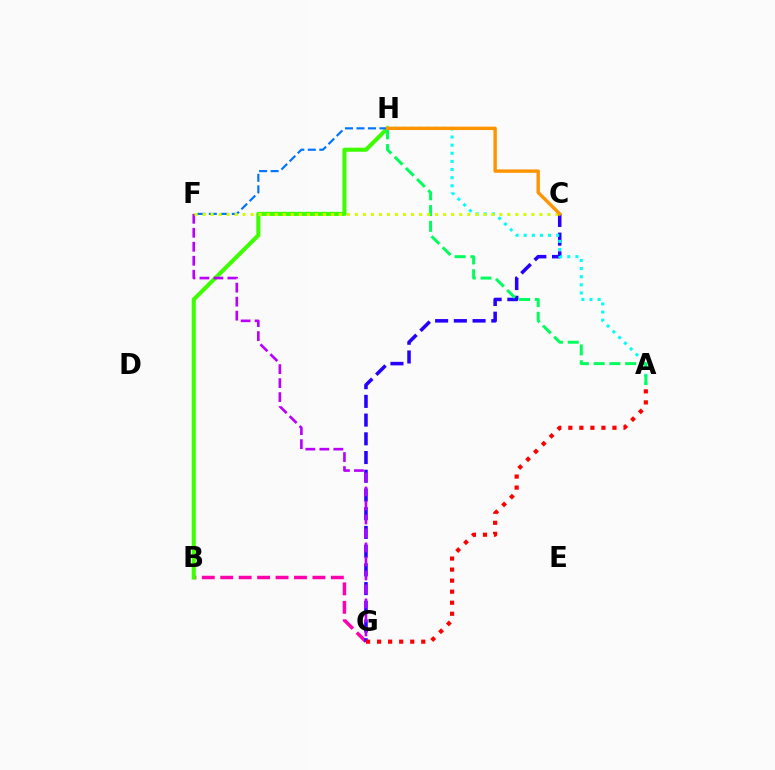{('B', 'G'): [{'color': '#ff00ac', 'line_style': 'dashed', 'thickness': 2.51}], ('B', 'H'): [{'color': '#3dff00', 'line_style': 'solid', 'thickness': 2.93}], ('C', 'G'): [{'color': '#2500ff', 'line_style': 'dashed', 'thickness': 2.54}], ('F', 'H'): [{'color': '#0074ff', 'line_style': 'dashed', 'thickness': 1.56}], ('F', 'G'): [{'color': '#b900ff', 'line_style': 'dashed', 'thickness': 1.9}], ('A', 'H'): [{'color': '#00fff6', 'line_style': 'dotted', 'thickness': 2.21}, {'color': '#00ff5c', 'line_style': 'dashed', 'thickness': 2.14}], ('A', 'G'): [{'color': '#ff0000', 'line_style': 'dotted', 'thickness': 3.0}], ('C', 'F'): [{'color': '#d1ff00', 'line_style': 'dotted', 'thickness': 2.18}], ('C', 'H'): [{'color': '#ff9400', 'line_style': 'solid', 'thickness': 2.44}]}